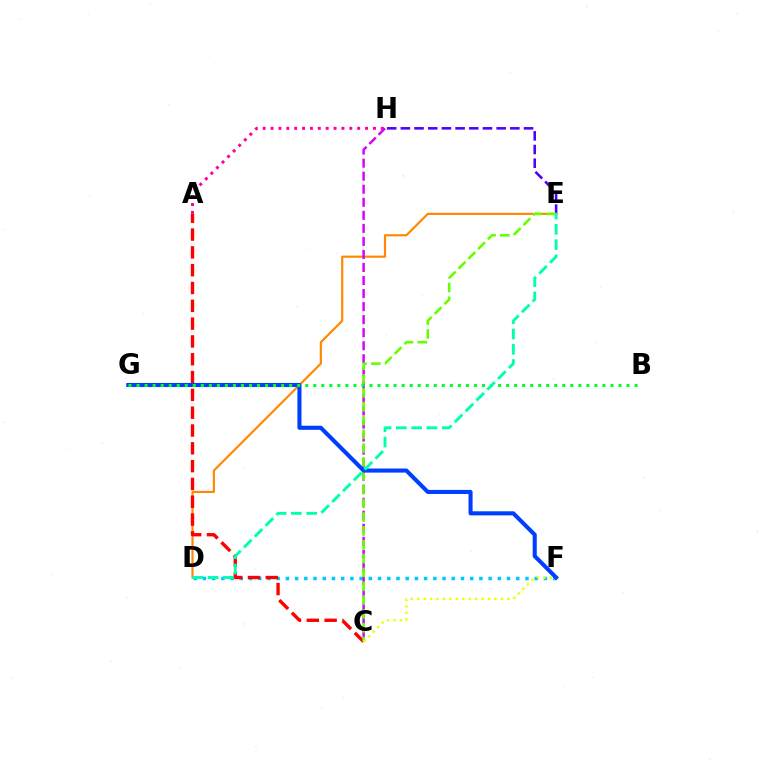{('A', 'H'): [{'color': '#ff00a0', 'line_style': 'dotted', 'thickness': 2.14}], ('D', 'F'): [{'color': '#00c7ff', 'line_style': 'dotted', 'thickness': 2.5}], ('E', 'H'): [{'color': '#4f00ff', 'line_style': 'dashed', 'thickness': 1.86}], ('D', 'E'): [{'color': '#ff8800', 'line_style': 'solid', 'thickness': 1.56}, {'color': '#00ffaf', 'line_style': 'dashed', 'thickness': 2.08}], ('A', 'C'): [{'color': '#ff0000', 'line_style': 'dashed', 'thickness': 2.42}], ('C', 'H'): [{'color': '#d600ff', 'line_style': 'dashed', 'thickness': 1.77}], ('C', 'E'): [{'color': '#66ff00', 'line_style': 'dashed', 'thickness': 1.88}], ('F', 'G'): [{'color': '#003fff', 'line_style': 'solid', 'thickness': 2.94}], ('B', 'G'): [{'color': '#00ff27', 'line_style': 'dotted', 'thickness': 2.18}], ('C', 'F'): [{'color': '#eeff00', 'line_style': 'dotted', 'thickness': 1.75}]}